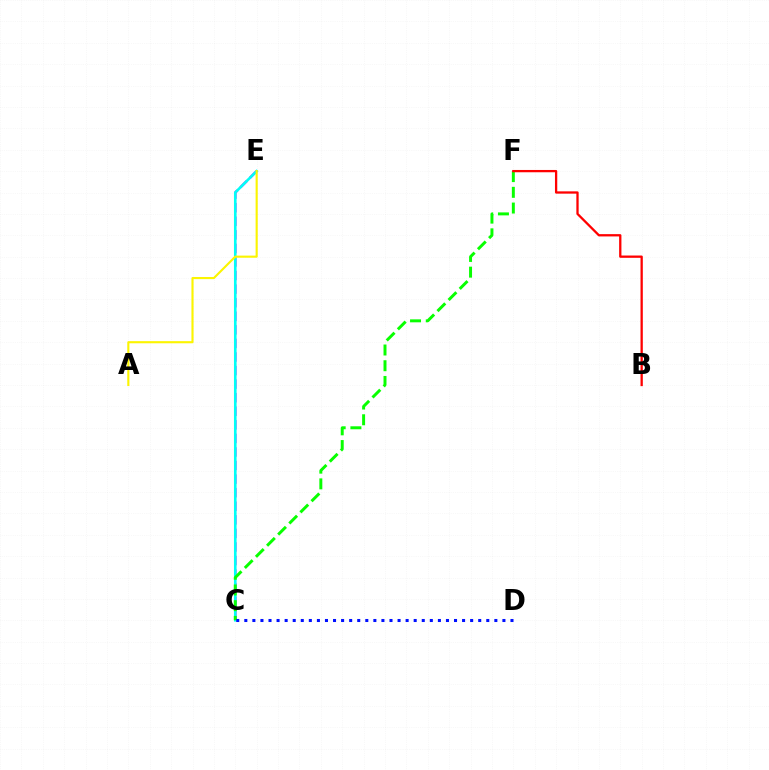{('C', 'E'): [{'color': '#ee00ff', 'line_style': 'dashed', 'thickness': 1.84}, {'color': '#00fff6', 'line_style': 'solid', 'thickness': 1.89}], ('C', 'F'): [{'color': '#08ff00', 'line_style': 'dashed', 'thickness': 2.14}], ('C', 'D'): [{'color': '#0010ff', 'line_style': 'dotted', 'thickness': 2.19}], ('A', 'E'): [{'color': '#fcf500', 'line_style': 'solid', 'thickness': 1.53}], ('B', 'F'): [{'color': '#ff0000', 'line_style': 'solid', 'thickness': 1.65}]}